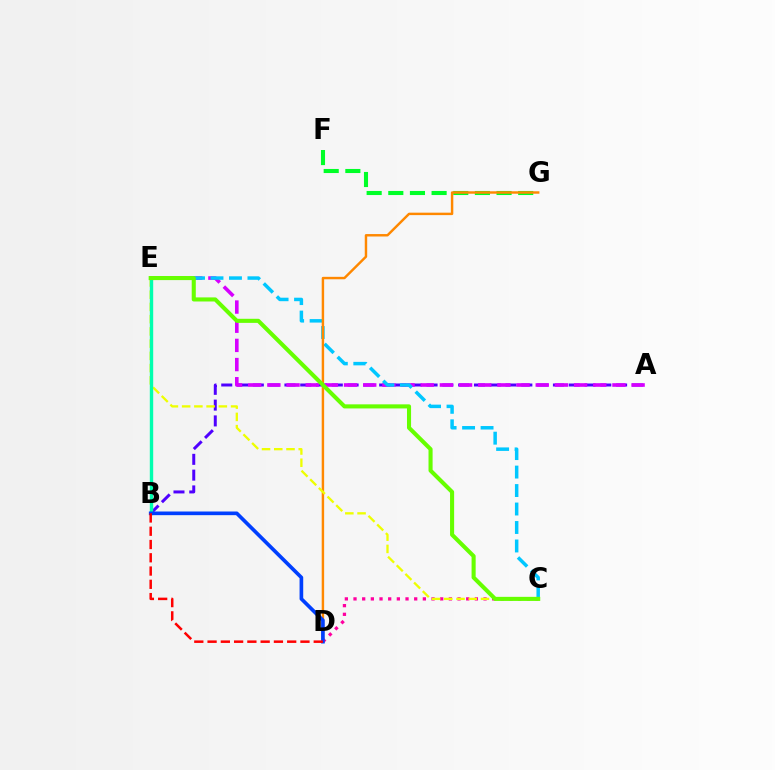{('F', 'G'): [{'color': '#00ff27', 'line_style': 'dashed', 'thickness': 2.94}], ('A', 'B'): [{'color': '#4f00ff', 'line_style': 'dashed', 'thickness': 2.15}], ('A', 'E'): [{'color': '#d600ff', 'line_style': 'dashed', 'thickness': 2.6}], ('C', 'D'): [{'color': '#ff00a0', 'line_style': 'dotted', 'thickness': 2.36}], ('C', 'E'): [{'color': '#00c7ff', 'line_style': 'dashed', 'thickness': 2.51}, {'color': '#eeff00', 'line_style': 'dashed', 'thickness': 1.66}, {'color': '#66ff00', 'line_style': 'solid', 'thickness': 2.94}], ('D', 'G'): [{'color': '#ff8800', 'line_style': 'solid', 'thickness': 1.75}], ('B', 'E'): [{'color': '#00ffaf', 'line_style': 'solid', 'thickness': 2.44}], ('B', 'D'): [{'color': '#003fff', 'line_style': 'solid', 'thickness': 2.64}, {'color': '#ff0000', 'line_style': 'dashed', 'thickness': 1.8}]}